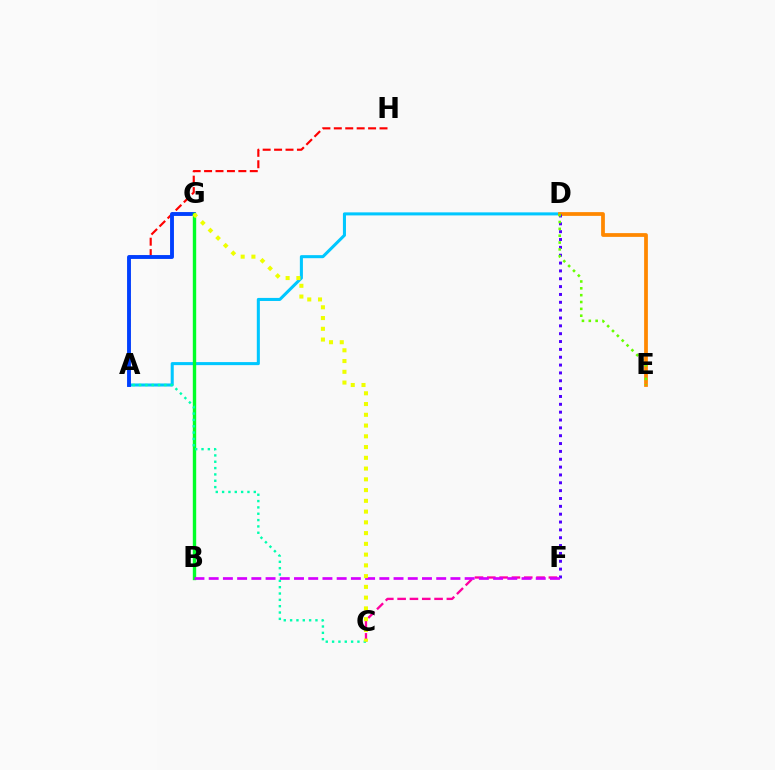{('A', 'H'): [{'color': '#ff0000', 'line_style': 'dashed', 'thickness': 1.55}], ('A', 'D'): [{'color': '#00c7ff', 'line_style': 'solid', 'thickness': 2.2}], ('A', 'G'): [{'color': '#003fff', 'line_style': 'solid', 'thickness': 2.79}], ('D', 'E'): [{'color': '#ff8800', 'line_style': 'solid', 'thickness': 2.7}, {'color': '#66ff00', 'line_style': 'dotted', 'thickness': 1.86}], ('D', 'F'): [{'color': '#4f00ff', 'line_style': 'dotted', 'thickness': 2.13}], ('B', 'G'): [{'color': '#00ff27', 'line_style': 'solid', 'thickness': 2.44}], ('C', 'F'): [{'color': '#ff00a0', 'line_style': 'dashed', 'thickness': 1.67}], ('A', 'C'): [{'color': '#00ffaf', 'line_style': 'dotted', 'thickness': 1.72}], ('B', 'F'): [{'color': '#d600ff', 'line_style': 'dashed', 'thickness': 1.93}], ('C', 'G'): [{'color': '#eeff00', 'line_style': 'dotted', 'thickness': 2.92}]}